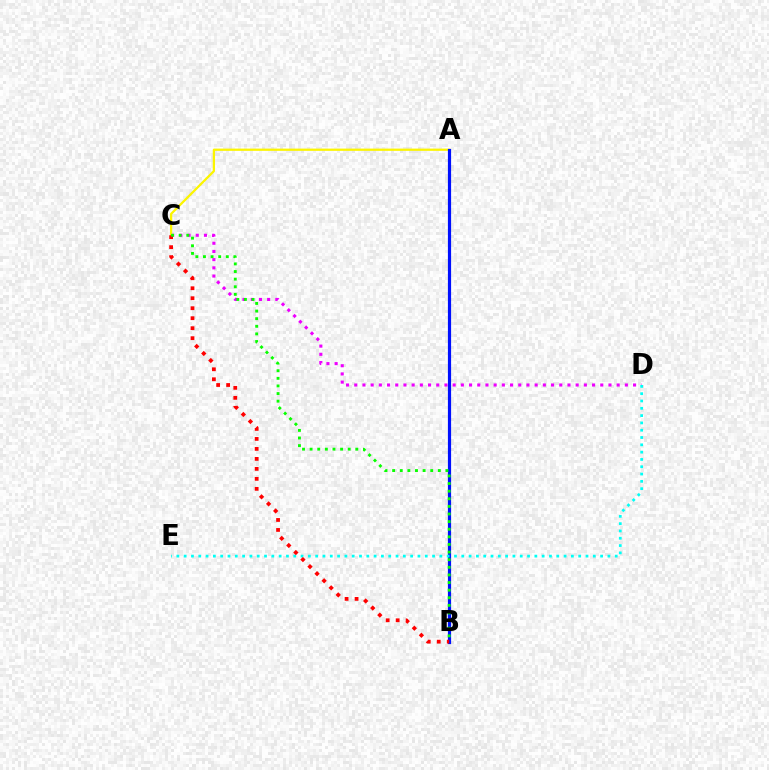{('C', 'D'): [{'color': '#ee00ff', 'line_style': 'dotted', 'thickness': 2.23}], ('A', 'C'): [{'color': '#fcf500', 'line_style': 'solid', 'thickness': 1.62}], ('A', 'B'): [{'color': '#0010ff', 'line_style': 'solid', 'thickness': 2.29}], ('D', 'E'): [{'color': '#00fff6', 'line_style': 'dotted', 'thickness': 1.99}], ('B', 'C'): [{'color': '#ff0000', 'line_style': 'dotted', 'thickness': 2.71}, {'color': '#08ff00', 'line_style': 'dotted', 'thickness': 2.07}]}